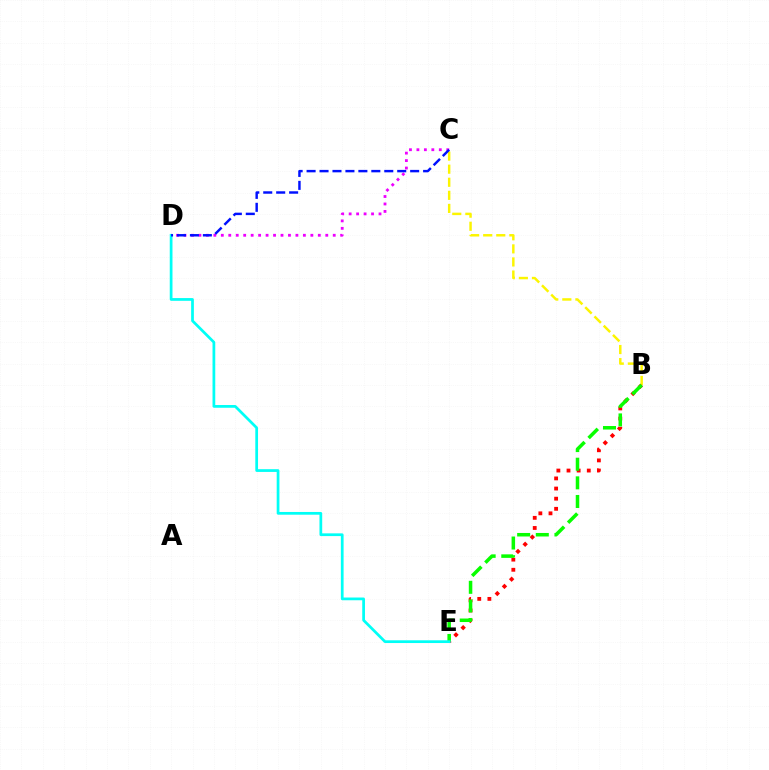{('B', 'C'): [{'color': '#fcf500', 'line_style': 'dashed', 'thickness': 1.78}], ('B', 'E'): [{'color': '#ff0000', 'line_style': 'dotted', 'thickness': 2.75}, {'color': '#08ff00', 'line_style': 'dashed', 'thickness': 2.53}], ('C', 'D'): [{'color': '#ee00ff', 'line_style': 'dotted', 'thickness': 2.03}, {'color': '#0010ff', 'line_style': 'dashed', 'thickness': 1.76}], ('D', 'E'): [{'color': '#00fff6', 'line_style': 'solid', 'thickness': 1.97}]}